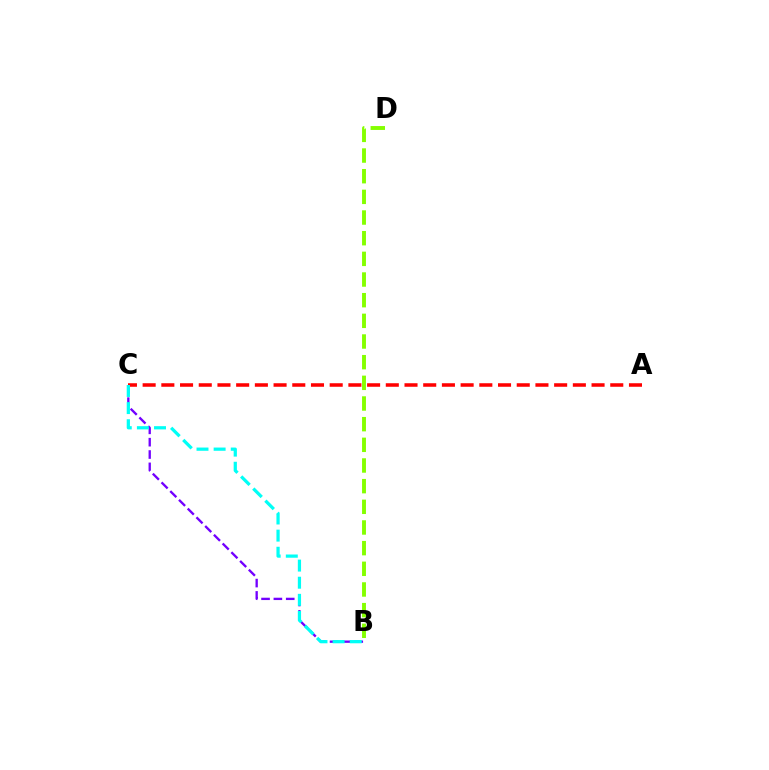{('B', 'D'): [{'color': '#84ff00', 'line_style': 'dashed', 'thickness': 2.81}], ('B', 'C'): [{'color': '#7200ff', 'line_style': 'dashed', 'thickness': 1.68}, {'color': '#00fff6', 'line_style': 'dashed', 'thickness': 2.33}], ('A', 'C'): [{'color': '#ff0000', 'line_style': 'dashed', 'thickness': 2.54}]}